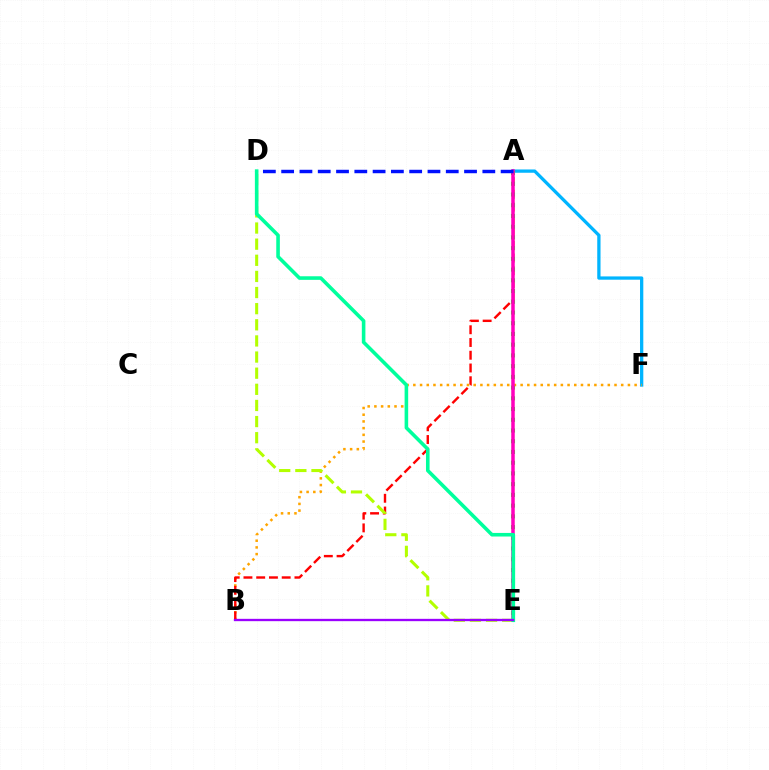{('A', 'F'): [{'color': '#00b5ff', 'line_style': 'solid', 'thickness': 2.37}], ('B', 'F'): [{'color': '#ffa500', 'line_style': 'dotted', 'thickness': 1.82}], ('A', 'B'): [{'color': '#ff0000', 'line_style': 'dashed', 'thickness': 1.73}], ('A', 'E'): [{'color': '#08ff00', 'line_style': 'dotted', 'thickness': 2.92}, {'color': '#ff00bd', 'line_style': 'solid', 'thickness': 2.53}], ('D', 'E'): [{'color': '#b3ff00', 'line_style': 'dashed', 'thickness': 2.19}, {'color': '#00ff9d', 'line_style': 'solid', 'thickness': 2.58}], ('A', 'D'): [{'color': '#0010ff', 'line_style': 'dashed', 'thickness': 2.48}], ('B', 'E'): [{'color': '#9b00ff', 'line_style': 'solid', 'thickness': 1.68}]}